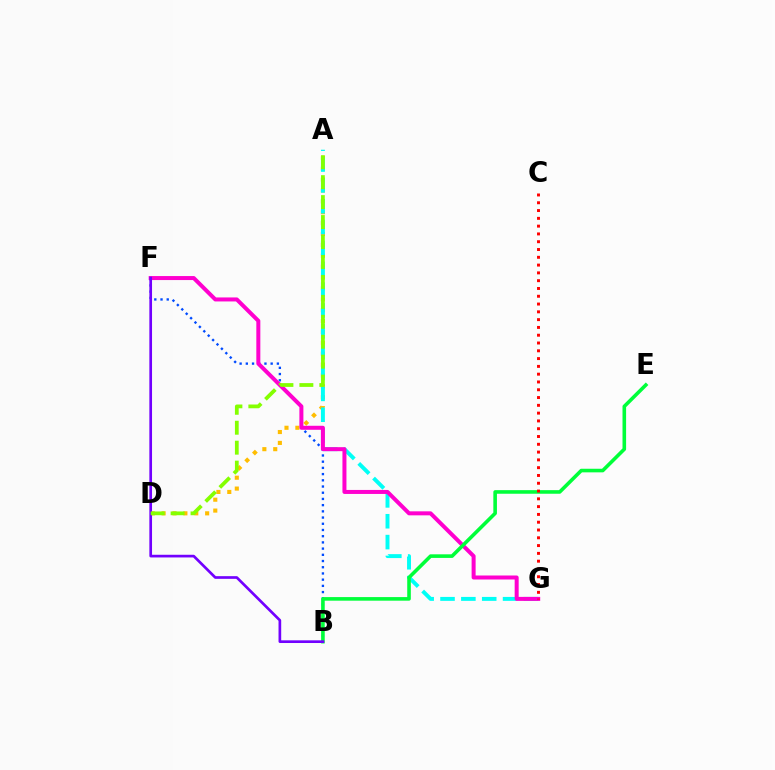{('A', 'D'): [{'color': '#ffbd00', 'line_style': 'dotted', 'thickness': 2.96}, {'color': '#84ff00', 'line_style': 'dashed', 'thickness': 2.71}], ('B', 'F'): [{'color': '#004bff', 'line_style': 'dotted', 'thickness': 1.69}, {'color': '#7200ff', 'line_style': 'solid', 'thickness': 1.93}], ('A', 'G'): [{'color': '#00fff6', 'line_style': 'dashed', 'thickness': 2.83}], ('F', 'G'): [{'color': '#ff00cf', 'line_style': 'solid', 'thickness': 2.88}], ('B', 'E'): [{'color': '#00ff39', 'line_style': 'solid', 'thickness': 2.59}], ('C', 'G'): [{'color': '#ff0000', 'line_style': 'dotted', 'thickness': 2.12}]}